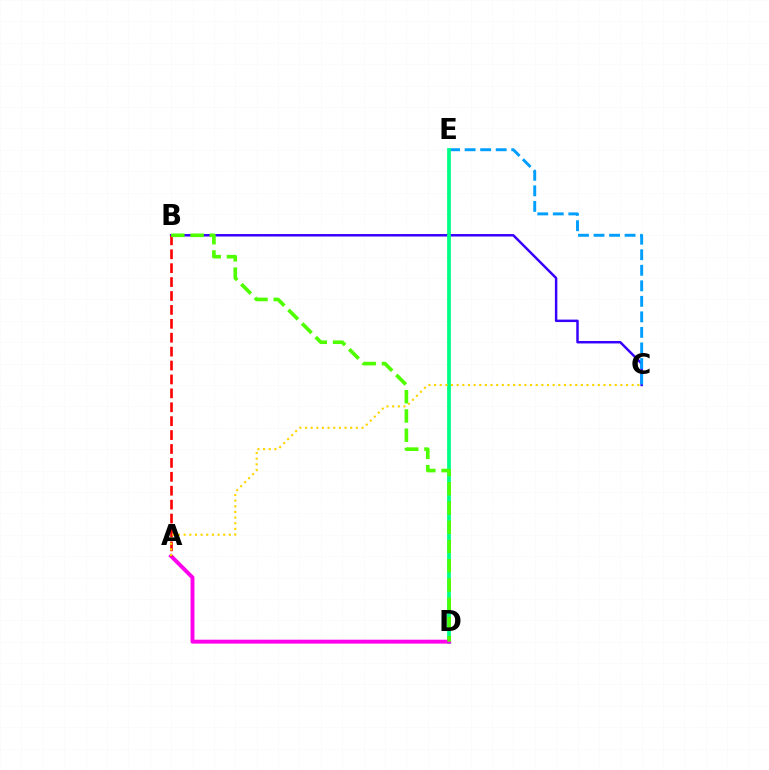{('B', 'C'): [{'color': '#3700ff', 'line_style': 'solid', 'thickness': 1.78}], ('C', 'E'): [{'color': '#009eff', 'line_style': 'dashed', 'thickness': 2.11}], ('D', 'E'): [{'color': '#00ff86', 'line_style': 'solid', 'thickness': 2.72}], ('A', 'D'): [{'color': '#ff00ed', 'line_style': 'solid', 'thickness': 2.82}], ('A', 'B'): [{'color': '#ff0000', 'line_style': 'dashed', 'thickness': 1.89}], ('A', 'C'): [{'color': '#ffd500', 'line_style': 'dotted', 'thickness': 1.53}], ('B', 'D'): [{'color': '#4fff00', 'line_style': 'dashed', 'thickness': 2.62}]}